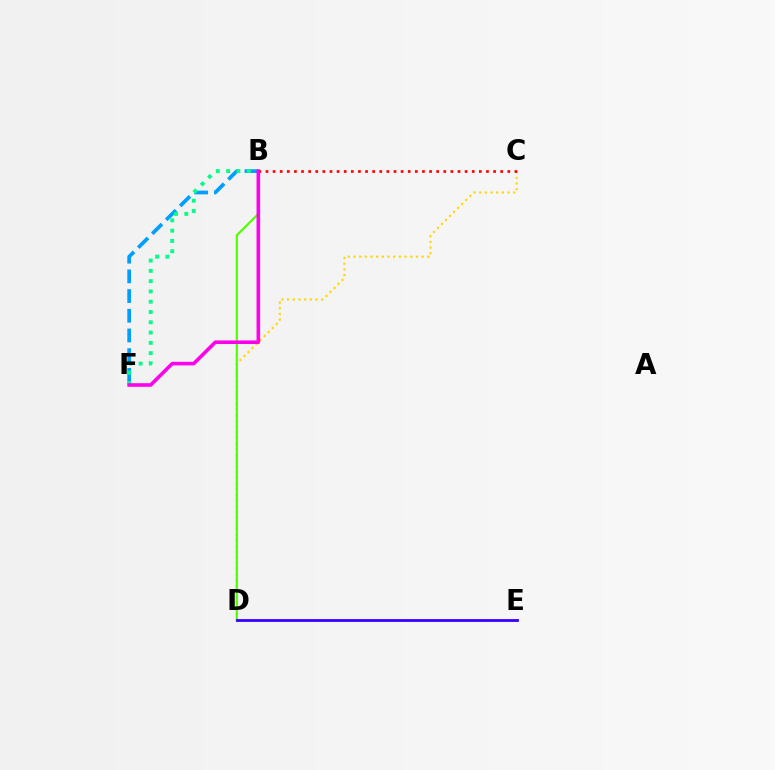{('B', 'F'): [{'color': '#009eff', 'line_style': 'dashed', 'thickness': 2.68}, {'color': '#00ff86', 'line_style': 'dotted', 'thickness': 2.8}, {'color': '#ff00ed', 'line_style': 'solid', 'thickness': 2.59}], ('C', 'D'): [{'color': '#ffd500', 'line_style': 'dotted', 'thickness': 1.54}], ('B', 'C'): [{'color': '#ff0000', 'line_style': 'dotted', 'thickness': 1.93}], ('B', 'D'): [{'color': '#4fff00', 'line_style': 'solid', 'thickness': 1.57}], ('D', 'E'): [{'color': '#3700ff', 'line_style': 'solid', 'thickness': 2.02}]}